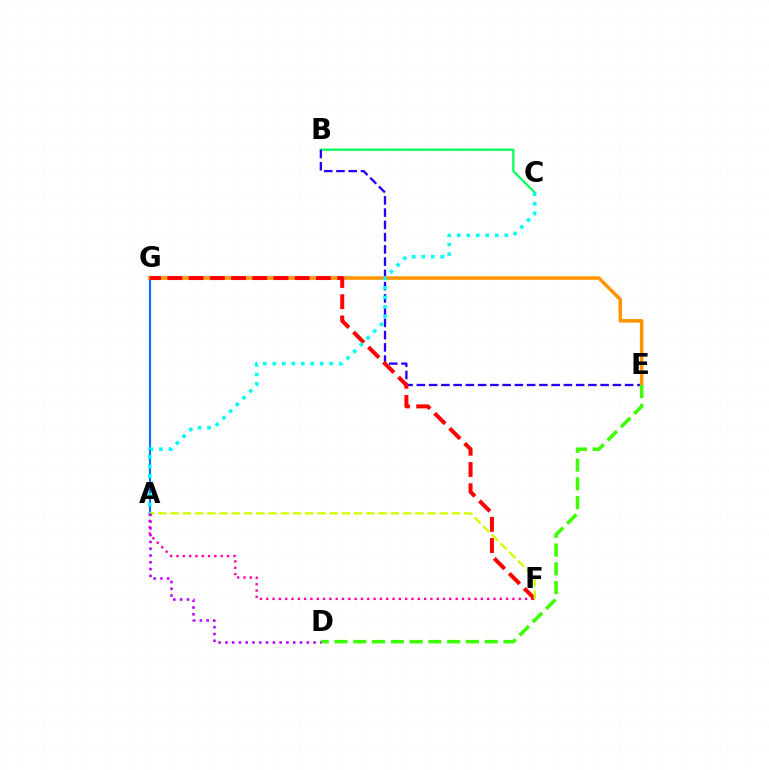{('A', 'G'): [{'color': '#0074ff', 'line_style': 'solid', 'thickness': 1.55}], ('A', 'F'): [{'color': '#ff00ac', 'line_style': 'dotted', 'thickness': 1.72}, {'color': '#d1ff00', 'line_style': 'dashed', 'thickness': 1.66}], ('B', 'C'): [{'color': '#00ff5c', 'line_style': 'solid', 'thickness': 1.59}], ('B', 'E'): [{'color': '#2500ff', 'line_style': 'dashed', 'thickness': 1.66}], ('E', 'G'): [{'color': '#ff9400', 'line_style': 'solid', 'thickness': 2.54}], ('F', 'G'): [{'color': '#ff0000', 'line_style': 'dashed', 'thickness': 2.88}], ('A', 'C'): [{'color': '#00fff6', 'line_style': 'dotted', 'thickness': 2.58}], ('D', 'E'): [{'color': '#3dff00', 'line_style': 'dashed', 'thickness': 2.55}], ('A', 'D'): [{'color': '#b900ff', 'line_style': 'dotted', 'thickness': 1.84}]}